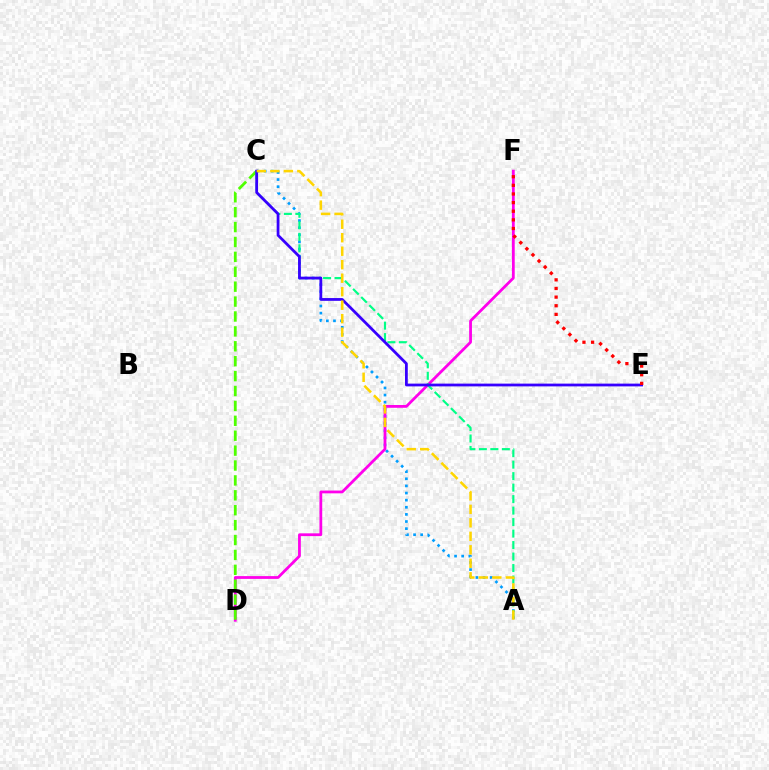{('A', 'C'): [{'color': '#009eff', 'line_style': 'dotted', 'thickness': 1.93}, {'color': '#00ff86', 'line_style': 'dashed', 'thickness': 1.56}, {'color': '#ffd500', 'line_style': 'dashed', 'thickness': 1.83}], ('D', 'F'): [{'color': '#ff00ed', 'line_style': 'solid', 'thickness': 2.0}], ('C', 'D'): [{'color': '#4fff00', 'line_style': 'dashed', 'thickness': 2.02}], ('C', 'E'): [{'color': '#3700ff', 'line_style': 'solid', 'thickness': 1.99}], ('E', 'F'): [{'color': '#ff0000', 'line_style': 'dotted', 'thickness': 2.35}]}